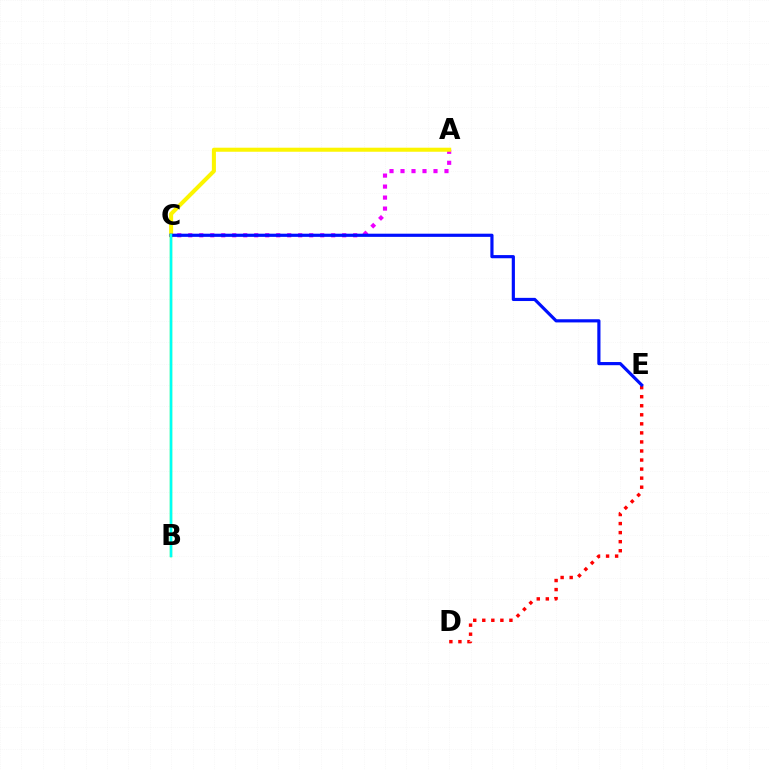{('D', 'E'): [{'color': '#ff0000', 'line_style': 'dotted', 'thickness': 2.46}], ('B', 'C'): [{'color': '#08ff00', 'line_style': 'solid', 'thickness': 1.66}, {'color': '#00fff6', 'line_style': 'solid', 'thickness': 1.76}], ('A', 'C'): [{'color': '#ee00ff', 'line_style': 'dotted', 'thickness': 2.99}, {'color': '#fcf500', 'line_style': 'solid', 'thickness': 2.91}], ('C', 'E'): [{'color': '#0010ff', 'line_style': 'solid', 'thickness': 2.28}]}